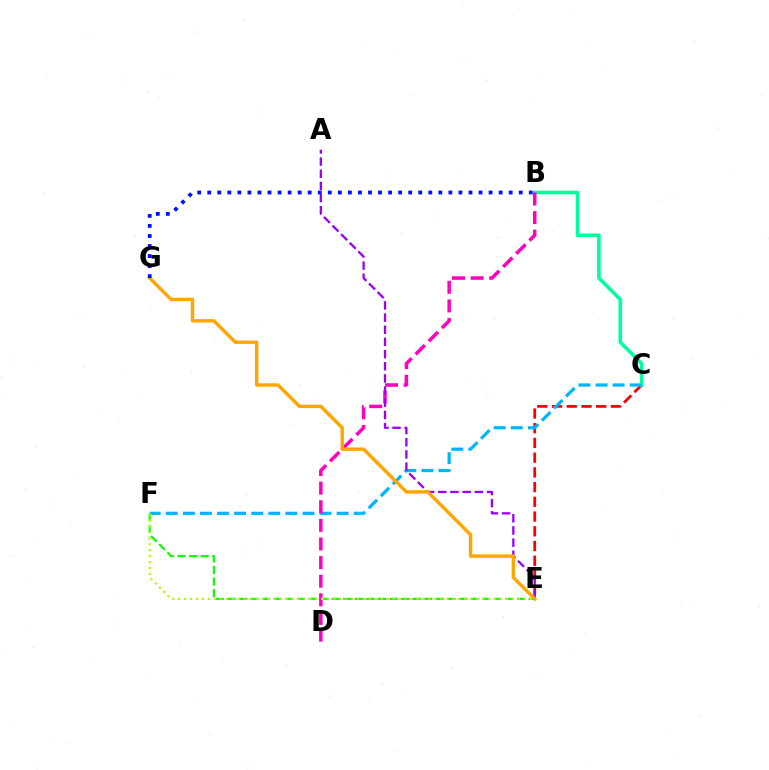{('C', 'E'): [{'color': '#ff0000', 'line_style': 'dashed', 'thickness': 2.0}], ('E', 'F'): [{'color': '#08ff00', 'line_style': 'dashed', 'thickness': 1.57}, {'color': '#b3ff00', 'line_style': 'dotted', 'thickness': 1.62}], ('B', 'C'): [{'color': '#00ff9d', 'line_style': 'solid', 'thickness': 2.58}], ('C', 'F'): [{'color': '#00b5ff', 'line_style': 'dashed', 'thickness': 2.32}], ('B', 'D'): [{'color': '#ff00bd', 'line_style': 'dashed', 'thickness': 2.53}], ('A', 'E'): [{'color': '#9b00ff', 'line_style': 'dashed', 'thickness': 1.65}], ('E', 'G'): [{'color': '#ffa500', 'line_style': 'solid', 'thickness': 2.46}], ('B', 'G'): [{'color': '#0010ff', 'line_style': 'dotted', 'thickness': 2.73}]}